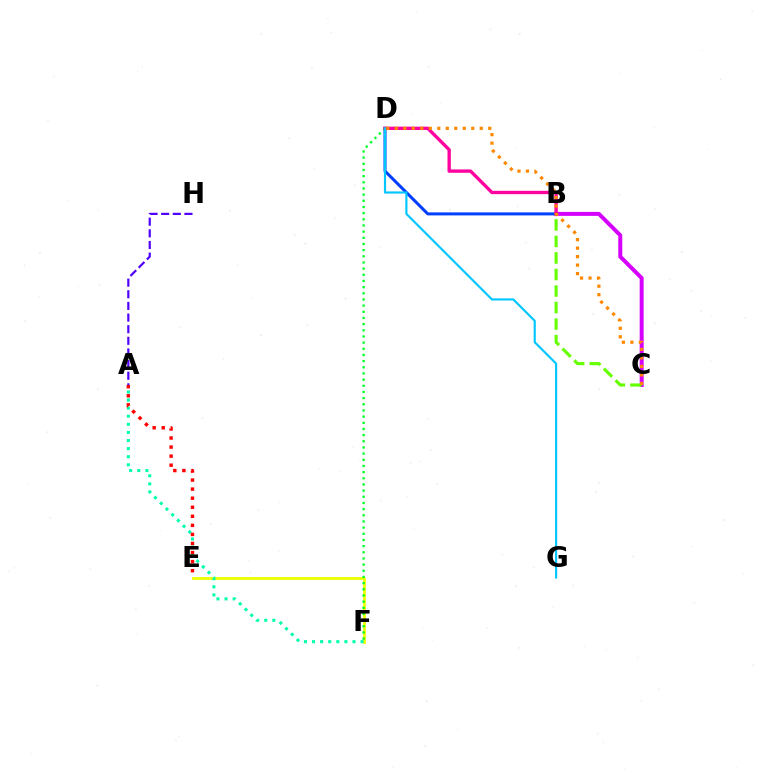{('B', 'C'): [{'color': '#d600ff', 'line_style': 'solid', 'thickness': 2.86}, {'color': '#66ff00', 'line_style': 'dashed', 'thickness': 2.24}], ('B', 'D'): [{'color': '#003fff', 'line_style': 'solid', 'thickness': 2.17}, {'color': '#ff00a0', 'line_style': 'solid', 'thickness': 2.4}], ('E', 'F'): [{'color': '#eeff00', 'line_style': 'solid', 'thickness': 2.01}], ('D', 'F'): [{'color': '#00ff27', 'line_style': 'dotted', 'thickness': 1.68}], ('A', 'F'): [{'color': '#00ffaf', 'line_style': 'dotted', 'thickness': 2.2}], ('C', 'D'): [{'color': '#ff8800', 'line_style': 'dotted', 'thickness': 2.31}], ('A', 'E'): [{'color': '#ff0000', 'line_style': 'dotted', 'thickness': 2.46}], ('D', 'G'): [{'color': '#00c7ff', 'line_style': 'solid', 'thickness': 1.55}], ('A', 'H'): [{'color': '#4f00ff', 'line_style': 'dashed', 'thickness': 1.58}]}